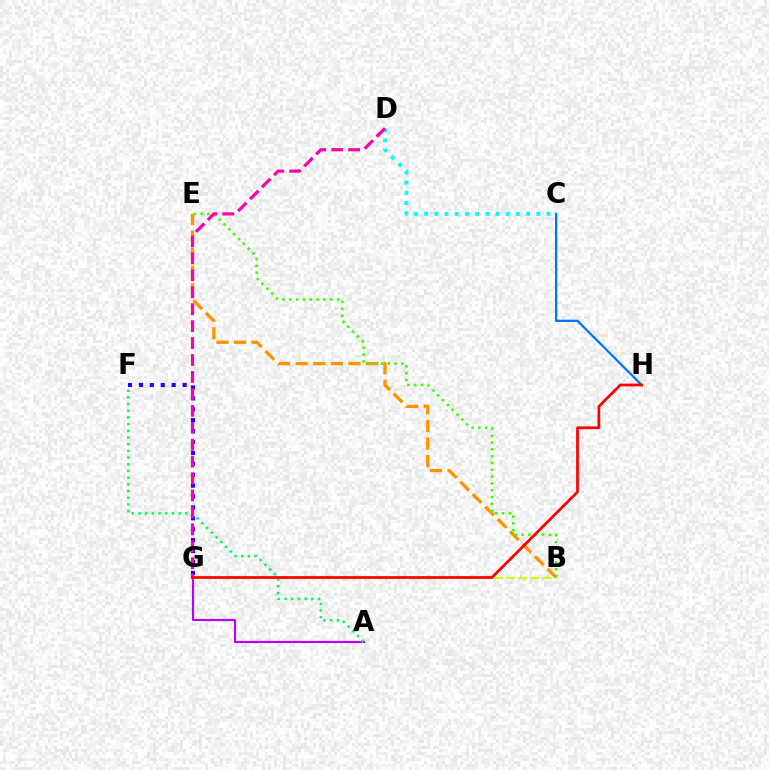{('B', 'E'): [{'color': '#ff9400', 'line_style': 'dashed', 'thickness': 2.39}, {'color': '#3dff00', 'line_style': 'dotted', 'thickness': 1.85}], ('A', 'G'): [{'color': '#b900ff', 'line_style': 'solid', 'thickness': 1.53}], ('A', 'F'): [{'color': '#00ff5c', 'line_style': 'dotted', 'thickness': 1.82}], ('C', 'D'): [{'color': '#00fff6', 'line_style': 'dotted', 'thickness': 2.77}], ('C', 'H'): [{'color': '#0074ff', 'line_style': 'solid', 'thickness': 1.62}], ('F', 'G'): [{'color': '#2500ff', 'line_style': 'dotted', 'thickness': 2.96}], ('B', 'G'): [{'color': '#d1ff00', 'line_style': 'dashed', 'thickness': 1.64}], ('D', 'G'): [{'color': '#ff00ac', 'line_style': 'dashed', 'thickness': 2.3}], ('G', 'H'): [{'color': '#ff0000', 'line_style': 'solid', 'thickness': 1.98}]}